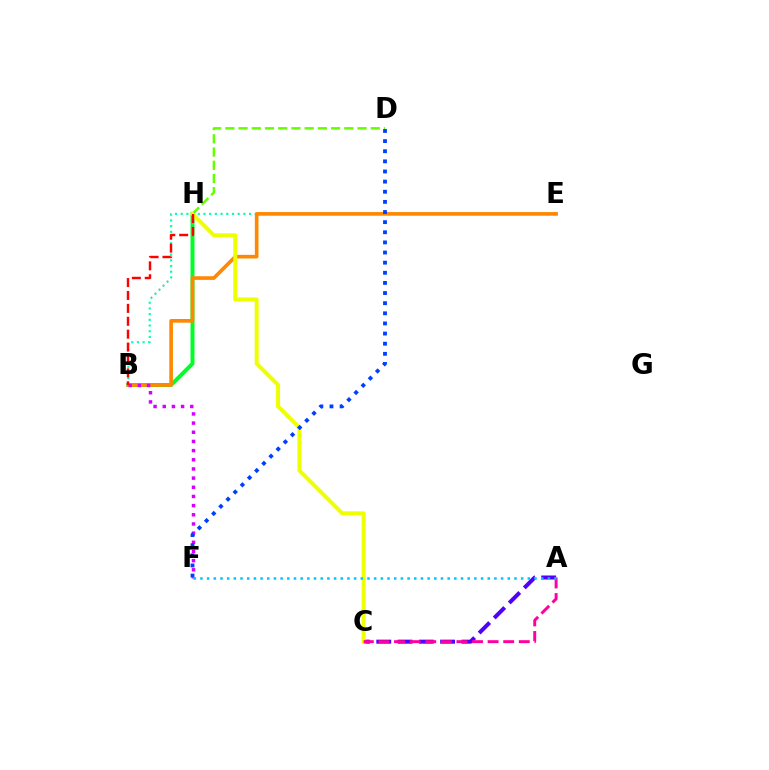{('D', 'H'): [{'color': '#66ff00', 'line_style': 'dashed', 'thickness': 1.8}], ('B', 'H'): [{'color': '#00ff27', 'line_style': 'solid', 'thickness': 2.85}, {'color': '#ff0000', 'line_style': 'dashed', 'thickness': 1.75}], ('B', 'E'): [{'color': '#00ffaf', 'line_style': 'dotted', 'thickness': 1.55}, {'color': '#ff8800', 'line_style': 'solid', 'thickness': 2.63}], ('A', 'C'): [{'color': '#4f00ff', 'line_style': 'dashed', 'thickness': 2.89}, {'color': '#ff00a0', 'line_style': 'dashed', 'thickness': 2.12}], ('C', 'H'): [{'color': '#eeff00', 'line_style': 'solid', 'thickness': 2.87}], ('B', 'F'): [{'color': '#d600ff', 'line_style': 'dotted', 'thickness': 2.49}], ('D', 'F'): [{'color': '#003fff', 'line_style': 'dotted', 'thickness': 2.75}], ('A', 'F'): [{'color': '#00c7ff', 'line_style': 'dotted', 'thickness': 1.82}]}